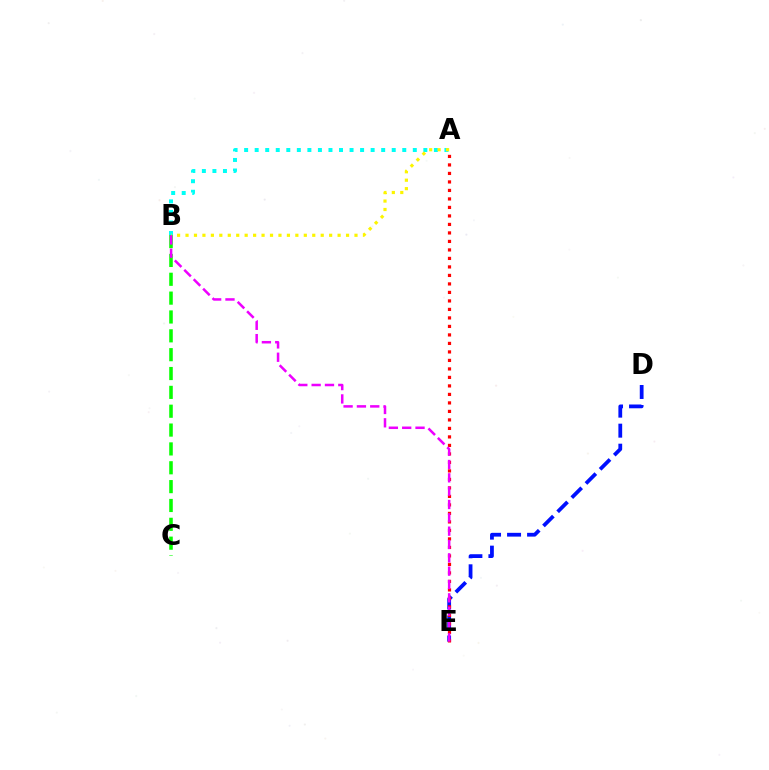{('A', 'B'): [{'color': '#00fff6', 'line_style': 'dotted', 'thickness': 2.86}, {'color': '#fcf500', 'line_style': 'dotted', 'thickness': 2.3}], ('B', 'C'): [{'color': '#08ff00', 'line_style': 'dashed', 'thickness': 2.56}], ('D', 'E'): [{'color': '#0010ff', 'line_style': 'dashed', 'thickness': 2.72}], ('A', 'E'): [{'color': '#ff0000', 'line_style': 'dotted', 'thickness': 2.31}], ('B', 'E'): [{'color': '#ee00ff', 'line_style': 'dashed', 'thickness': 1.81}]}